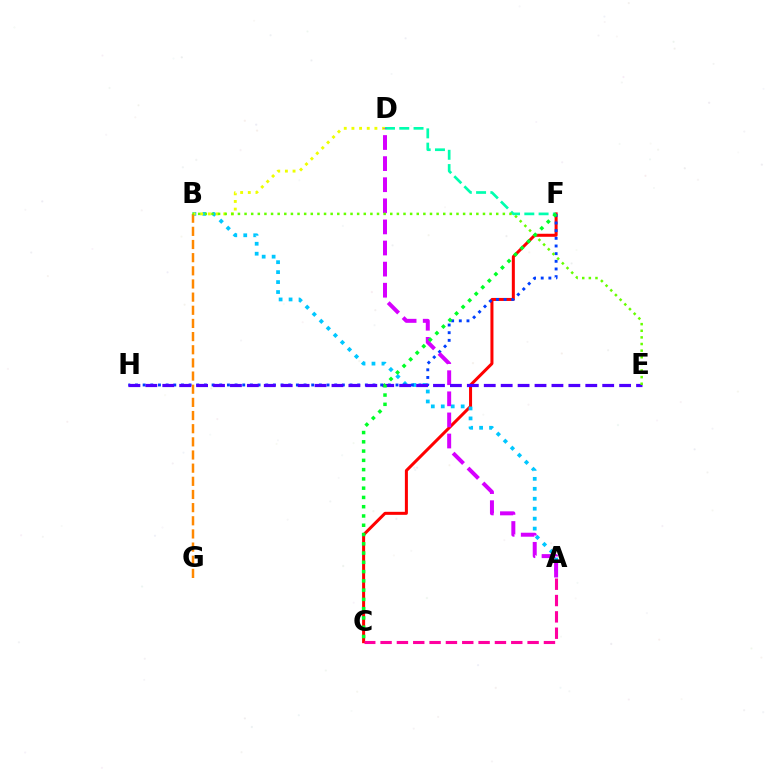{('C', 'F'): [{'color': '#ff0000', 'line_style': 'solid', 'thickness': 2.17}, {'color': '#00ff27', 'line_style': 'dotted', 'thickness': 2.52}], ('A', 'B'): [{'color': '#00c7ff', 'line_style': 'dotted', 'thickness': 2.7}], ('D', 'F'): [{'color': '#00ffaf', 'line_style': 'dashed', 'thickness': 1.94}], ('B', 'D'): [{'color': '#eeff00', 'line_style': 'dotted', 'thickness': 2.08}], ('A', 'C'): [{'color': '#ff00a0', 'line_style': 'dashed', 'thickness': 2.22}], ('B', 'G'): [{'color': '#ff8800', 'line_style': 'dashed', 'thickness': 1.79}], ('F', 'H'): [{'color': '#003fff', 'line_style': 'dotted', 'thickness': 2.08}], ('A', 'D'): [{'color': '#d600ff', 'line_style': 'dashed', 'thickness': 2.87}], ('E', 'H'): [{'color': '#4f00ff', 'line_style': 'dashed', 'thickness': 2.3}], ('B', 'E'): [{'color': '#66ff00', 'line_style': 'dotted', 'thickness': 1.8}]}